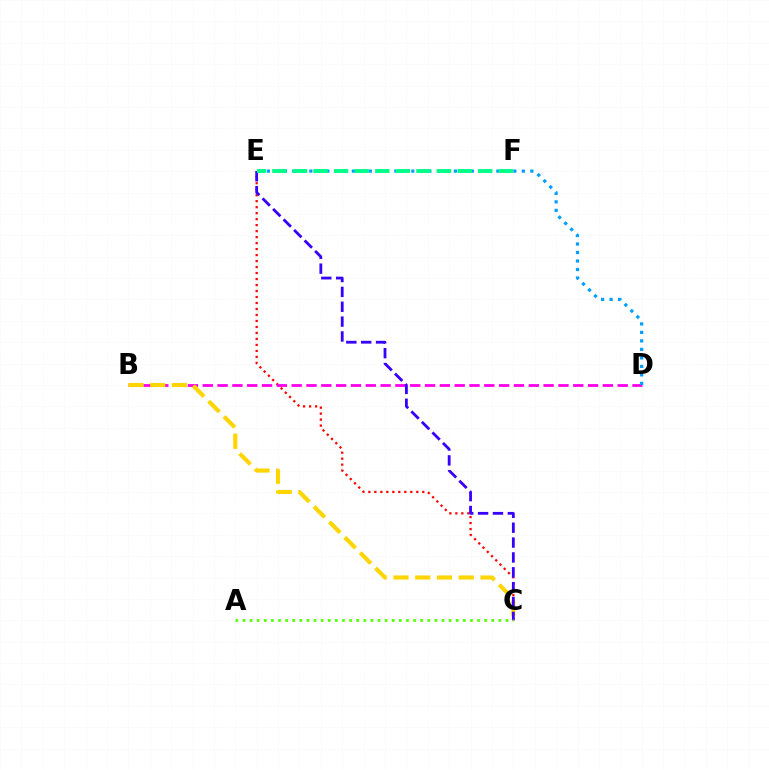{('C', 'E'): [{'color': '#ff0000', 'line_style': 'dotted', 'thickness': 1.63}, {'color': '#3700ff', 'line_style': 'dashed', 'thickness': 2.02}], ('B', 'D'): [{'color': '#ff00ed', 'line_style': 'dashed', 'thickness': 2.01}], ('B', 'C'): [{'color': '#ffd500', 'line_style': 'dashed', 'thickness': 2.96}], ('A', 'C'): [{'color': '#4fff00', 'line_style': 'dotted', 'thickness': 1.93}], ('D', 'E'): [{'color': '#009eff', 'line_style': 'dotted', 'thickness': 2.31}], ('E', 'F'): [{'color': '#00ff86', 'line_style': 'dashed', 'thickness': 2.8}]}